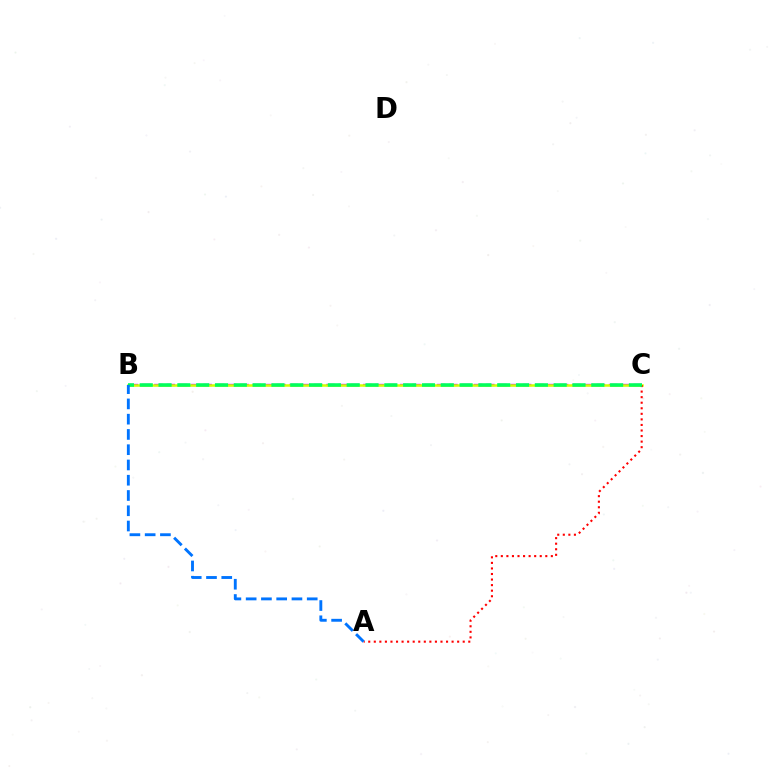{('B', 'C'): [{'color': '#b900ff', 'line_style': 'dashed', 'thickness': 1.67}, {'color': '#d1ff00', 'line_style': 'solid', 'thickness': 1.81}, {'color': '#00ff5c', 'line_style': 'dashed', 'thickness': 2.56}], ('A', 'C'): [{'color': '#ff0000', 'line_style': 'dotted', 'thickness': 1.51}], ('A', 'B'): [{'color': '#0074ff', 'line_style': 'dashed', 'thickness': 2.07}]}